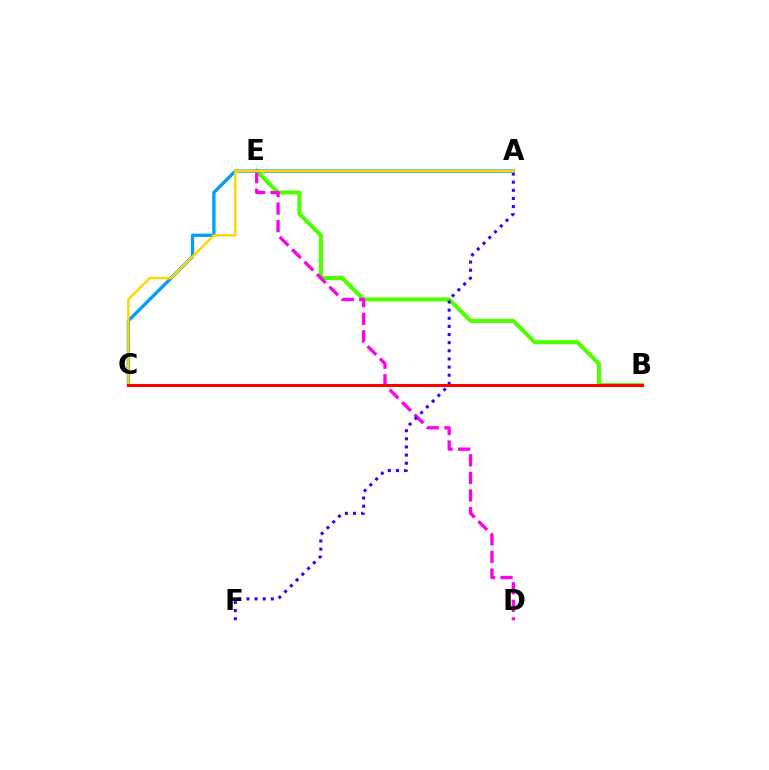{('B', 'E'): [{'color': '#4fff00', 'line_style': 'solid', 'thickness': 2.95}], ('A', 'E'): [{'color': '#00ff86', 'line_style': 'solid', 'thickness': 1.78}], ('D', 'E'): [{'color': '#ff00ed', 'line_style': 'dashed', 'thickness': 2.39}], ('A', 'F'): [{'color': '#3700ff', 'line_style': 'dotted', 'thickness': 2.21}], ('A', 'C'): [{'color': '#009eff', 'line_style': 'solid', 'thickness': 2.37}, {'color': '#ffd500', 'line_style': 'solid', 'thickness': 1.76}], ('B', 'C'): [{'color': '#ff0000', 'line_style': 'solid', 'thickness': 2.2}]}